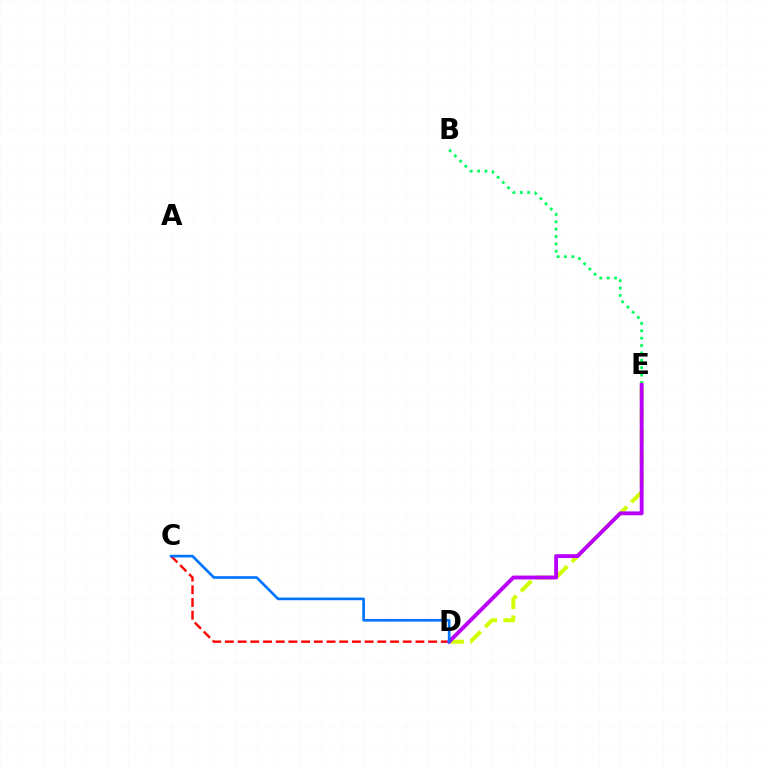{('C', 'D'): [{'color': '#ff0000', 'line_style': 'dashed', 'thickness': 1.73}, {'color': '#0074ff', 'line_style': 'solid', 'thickness': 1.92}], ('D', 'E'): [{'color': '#d1ff00', 'line_style': 'dashed', 'thickness': 2.86}, {'color': '#b900ff', 'line_style': 'solid', 'thickness': 2.78}], ('B', 'E'): [{'color': '#00ff5c', 'line_style': 'dotted', 'thickness': 2.0}]}